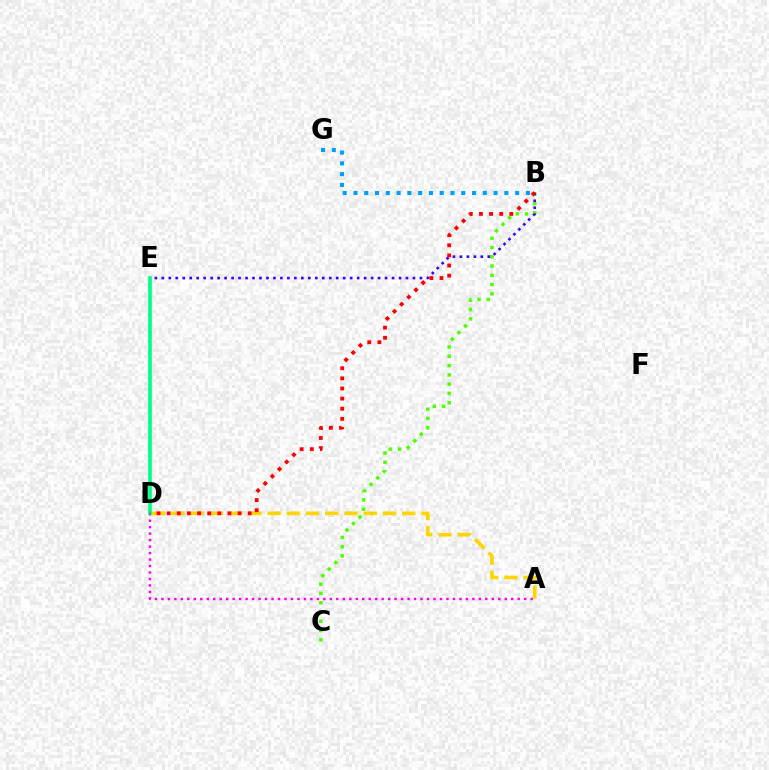{('B', 'C'): [{'color': '#4fff00', 'line_style': 'dotted', 'thickness': 2.52}], ('A', 'D'): [{'color': '#ff00ed', 'line_style': 'dotted', 'thickness': 1.76}, {'color': '#ffd500', 'line_style': 'dashed', 'thickness': 2.61}], ('B', 'E'): [{'color': '#3700ff', 'line_style': 'dotted', 'thickness': 1.9}], ('D', 'E'): [{'color': '#00ff86', 'line_style': 'solid', 'thickness': 2.64}], ('B', 'G'): [{'color': '#009eff', 'line_style': 'dotted', 'thickness': 2.93}], ('B', 'D'): [{'color': '#ff0000', 'line_style': 'dotted', 'thickness': 2.75}]}